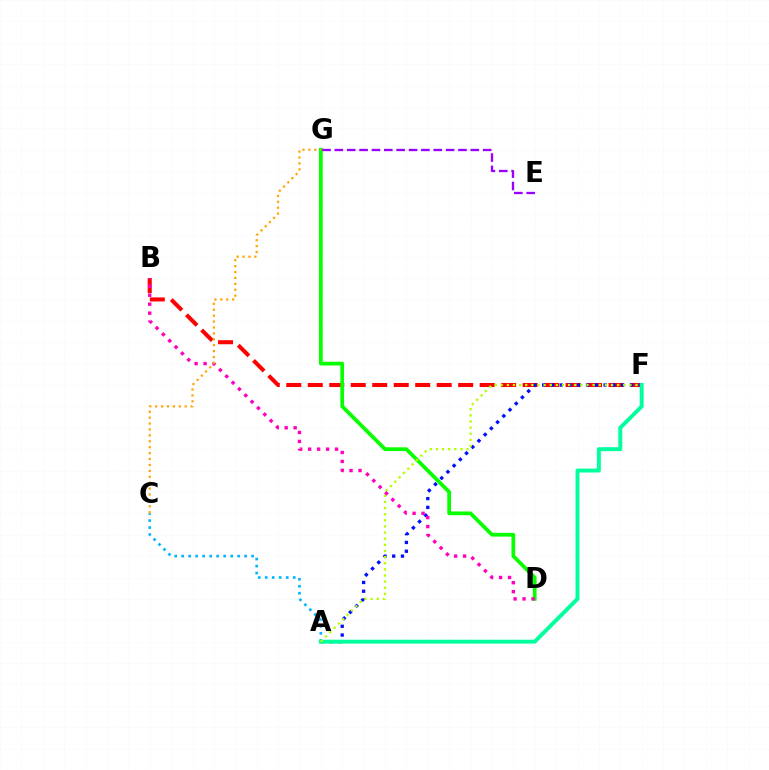{('B', 'F'): [{'color': '#ff0000', 'line_style': 'dashed', 'thickness': 2.92}], ('A', 'F'): [{'color': '#0010ff', 'line_style': 'dotted', 'thickness': 2.39}, {'color': '#00ff9d', 'line_style': 'solid', 'thickness': 2.82}, {'color': '#b3ff00', 'line_style': 'dotted', 'thickness': 1.66}], ('D', 'G'): [{'color': '#08ff00', 'line_style': 'solid', 'thickness': 2.7}], ('E', 'G'): [{'color': '#9b00ff', 'line_style': 'dashed', 'thickness': 1.68}], ('A', 'C'): [{'color': '#00b5ff', 'line_style': 'dotted', 'thickness': 1.9}], ('B', 'D'): [{'color': '#ff00bd', 'line_style': 'dotted', 'thickness': 2.44}], ('C', 'G'): [{'color': '#ffa500', 'line_style': 'dotted', 'thickness': 1.61}]}